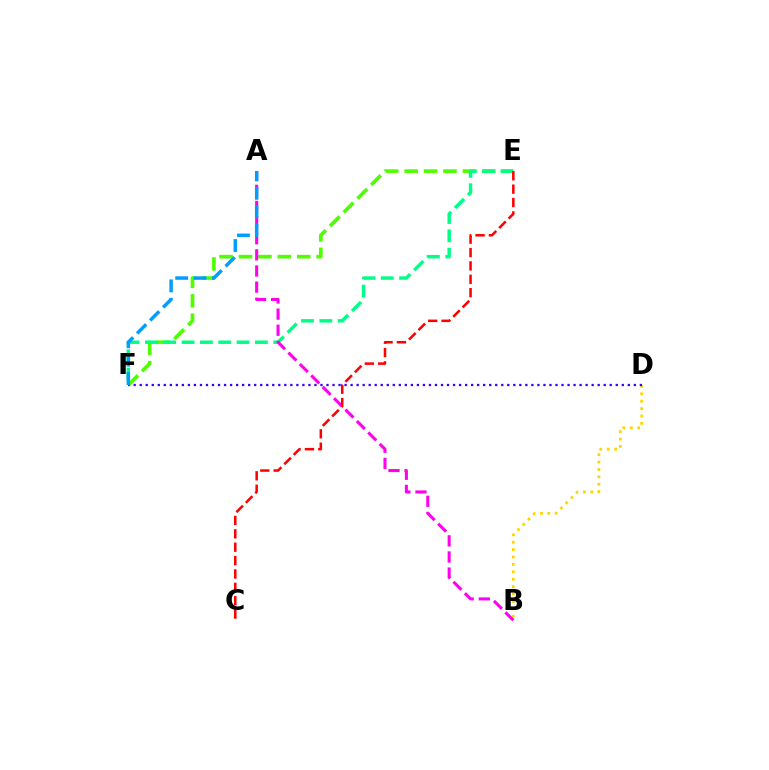{('E', 'F'): [{'color': '#4fff00', 'line_style': 'dashed', 'thickness': 2.64}, {'color': '#00ff86', 'line_style': 'dashed', 'thickness': 2.49}], ('B', 'D'): [{'color': '#ffd500', 'line_style': 'dotted', 'thickness': 2.01}], ('A', 'B'): [{'color': '#ff00ed', 'line_style': 'dashed', 'thickness': 2.19}], ('C', 'E'): [{'color': '#ff0000', 'line_style': 'dashed', 'thickness': 1.82}], ('D', 'F'): [{'color': '#3700ff', 'line_style': 'dotted', 'thickness': 1.64}], ('A', 'F'): [{'color': '#009eff', 'line_style': 'dashed', 'thickness': 2.5}]}